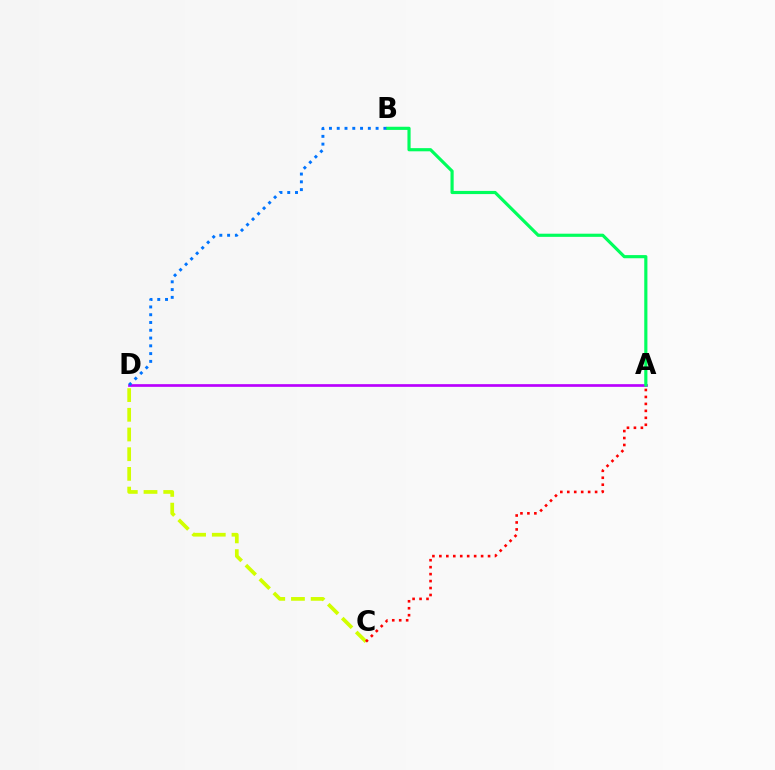{('A', 'D'): [{'color': '#b900ff', 'line_style': 'solid', 'thickness': 1.93}], ('A', 'B'): [{'color': '#00ff5c', 'line_style': 'solid', 'thickness': 2.28}], ('C', 'D'): [{'color': '#d1ff00', 'line_style': 'dashed', 'thickness': 2.68}], ('B', 'D'): [{'color': '#0074ff', 'line_style': 'dotted', 'thickness': 2.11}], ('A', 'C'): [{'color': '#ff0000', 'line_style': 'dotted', 'thickness': 1.89}]}